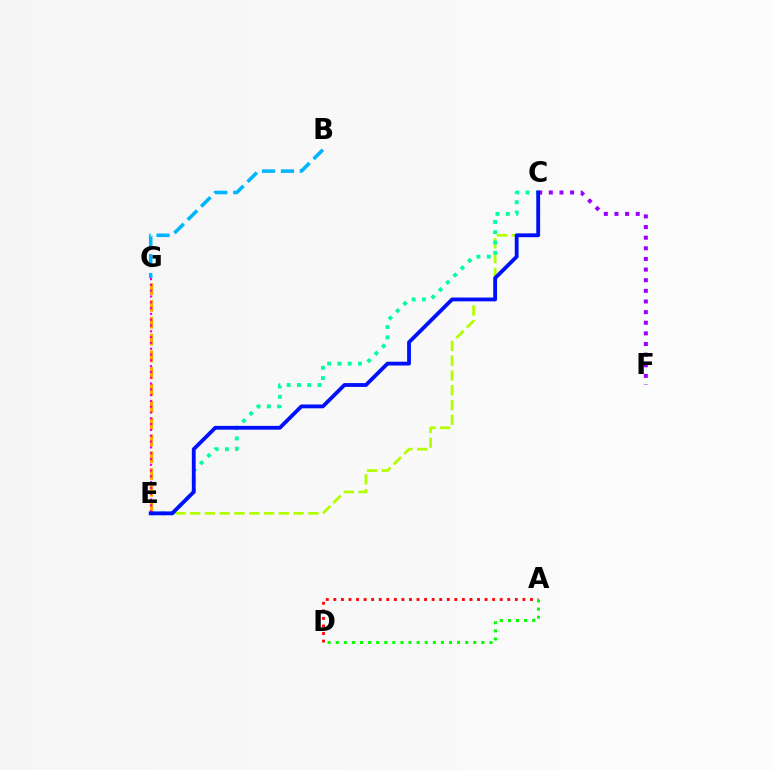{('C', 'E'): [{'color': '#b3ff00', 'line_style': 'dashed', 'thickness': 2.01}, {'color': '#00ff9d', 'line_style': 'dotted', 'thickness': 2.8}, {'color': '#0010ff', 'line_style': 'solid', 'thickness': 2.75}], ('B', 'G'): [{'color': '#00b5ff', 'line_style': 'dashed', 'thickness': 2.56}], ('C', 'F'): [{'color': '#9b00ff', 'line_style': 'dotted', 'thickness': 2.89}], ('E', 'G'): [{'color': '#ffa500', 'line_style': 'dashed', 'thickness': 2.28}, {'color': '#ff00bd', 'line_style': 'dotted', 'thickness': 1.58}], ('A', 'D'): [{'color': '#ff0000', 'line_style': 'dotted', 'thickness': 2.05}, {'color': '#08ff00', 'line_style': 'dotted', 'thickness': 2.2}]}